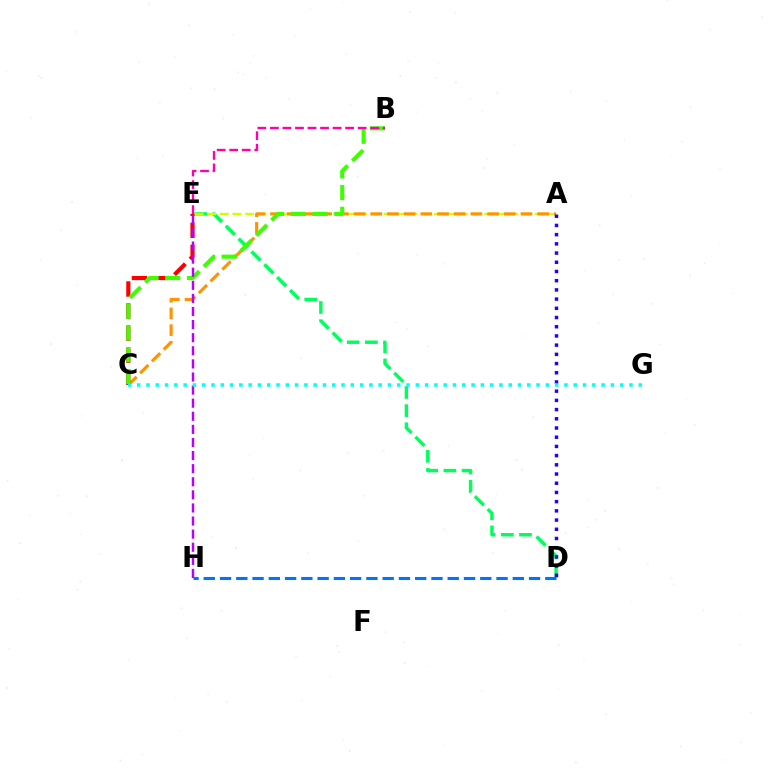{('D', 'E'): [{'color': '#00ff5c', 'line_style': 'dashed', 'thickness': 2.47}], ('A', 'E'): [{'color': '#d1ff00', 'line_style': 'dashed', 'thickness': 1.71}], ('A', 'C'): [{'color': '#ff9400', 'line_style': 'dashed', 'thickness': 2.27}], ('A', 'D'): [{'color': '#2500ff', 'line_style': 'dotted', 'thickness': 2.5}], ('C', 'E'): [{'color': '#ff0000', 'line_style': 'dashed', 'thickness': 3.0}], ('D', 'H'): [{'color': '#0074ff', 'line_style': 'dashed', 'thickness': 2.21}], ('B', 'C'): [{'color': '#3dff00', 'line_style': 'dashed', 'thickness': 2.95}], ('B', 'E'): [{'color': '#ff00ac', 'line_style': 'dashed', 'thickness': 1.7}], ('E', 'H'): [{'color': '#b900ff', 'line_style': 'dashed', 'thickness': 1.78}], ('C', 'G'): [{'color': '#00fff6', 'line_style': 'dotted', 'thickness': 2.52}]}